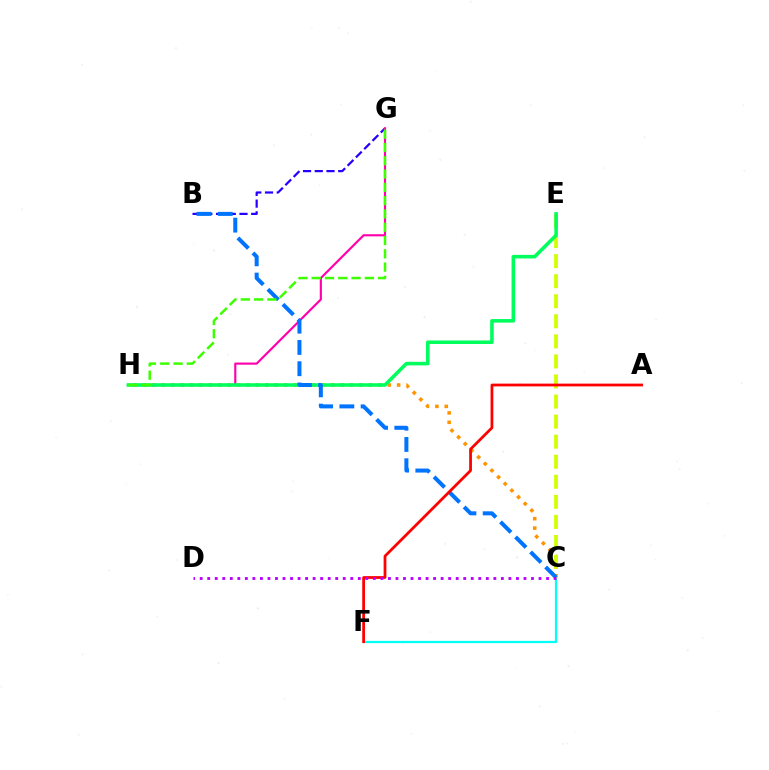{('C', 'H'): [{'color': '#ff9400', 'line_style': 'dotted', 'thickness': 2.56}], ('B', 'G'): [{'color': '#2500ff', 'line_style': 'dashed', 'thickness': 1.59}], ('G', 'H'): [{'color': '#ff00ac', 'line_style': 'solid', 'thickness': 1.55}, {'color': '#3dff00', 'line_style': 'dashed', 'thickness': 1.81}], ('C', 'F'): [{'color': '#00fff6', 'line_style': 'solid', 'thickness': 1.61}], ('C', 'E'): [{'color': '#d1ff00', 'line_style': 'dashed', 'thickness': 2.72}], ('E', 'H'): [{'color': '#00ff5c', 'line_style': 'solid', 'thickness': 2.57}], ('B', 'C'): [{'color': '#0074ff', 'line_style': 'dashed', 'thickness': 2.89}], ('A', 'F'): [{'color': '#ff0000', 'line_style': 'solid', 'thickness': 1.99}], ('C', 'D'): [{'color': '#b900ff', 'line_style': 'dotted', 'thickness': 2.05}]}